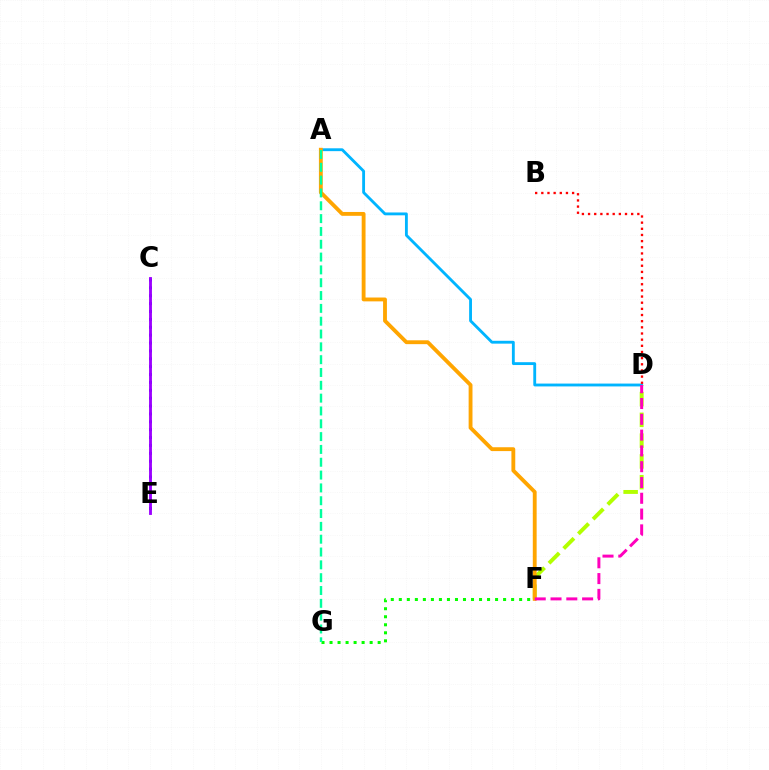{('C', 'E'): [{'color': '#0010ff', 'line_style': 'dotted', 'thickness': 2.14}, {'color': '#9b00ff', 'line_style': 'solid', 'thickness': 2.05}], ('F', 'G'): [{'color': '#08ff00', 'line_style': 'dotted', 'thickness': 2.18}], ('D', 'F'): [{'color': '#b3ff00', 'line_style': 'dashed', 'thickness': 2.82}, {'color': '#ff00bd', 'line_style': 'dashed', 'thickness': 2.15}], ('A', 'D'): [{'color': '#00b5ff', 'line_style': 'solid', 'thickness': 2.05}], ('A', 'F'): [{'color': '#ffa500', 'line_style': 'solid', 'thickness': 2.77}], ('B', 'D'): [{'color': '#ff0000', 'line_style': 'dotted', 'thickness': 1.67}], ('A', 'G'): [{'color': '#00ff9d', 'line_style': 'dashed', 'thickness': 1.74}]}